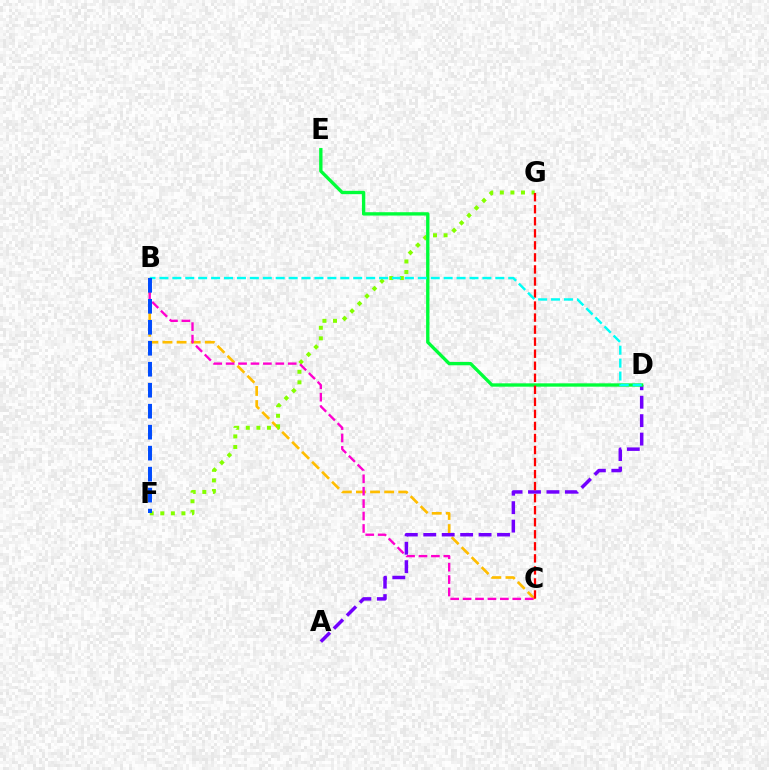{('B', 'C'): [{'color': '#ffbd00', 'line_style': 'dashed', 'thickness': 1.92}, {'color': '#ff00cf', 'line_style': 'dashed', 'thickness': 1.69}], ('F', 'G'): [{'color': '#84ff00', 'line_style': 'dotted', 'thickness': 2.87}], ('A', 'D'): [{'color': '#7200ff', 'line_style': 'dashed', 'thickness': 2.5}], ('D', 'E'): [{'color': '#00ff39', 'line_style': 'solid', 'thickness': 2.41}], ('C', 'G'): [{'color': '#ff0000', 'line_style': 'dashed', 'thickness': 1.64}], ('B', 'D'): [{'color': '#00fff6', 'line_style': 'dashed', 'thickness': 1.75}], ('B', 'F'): [{'color': '#004bff', 'line_style': 'dashed', 'thickness': 2.85}]}